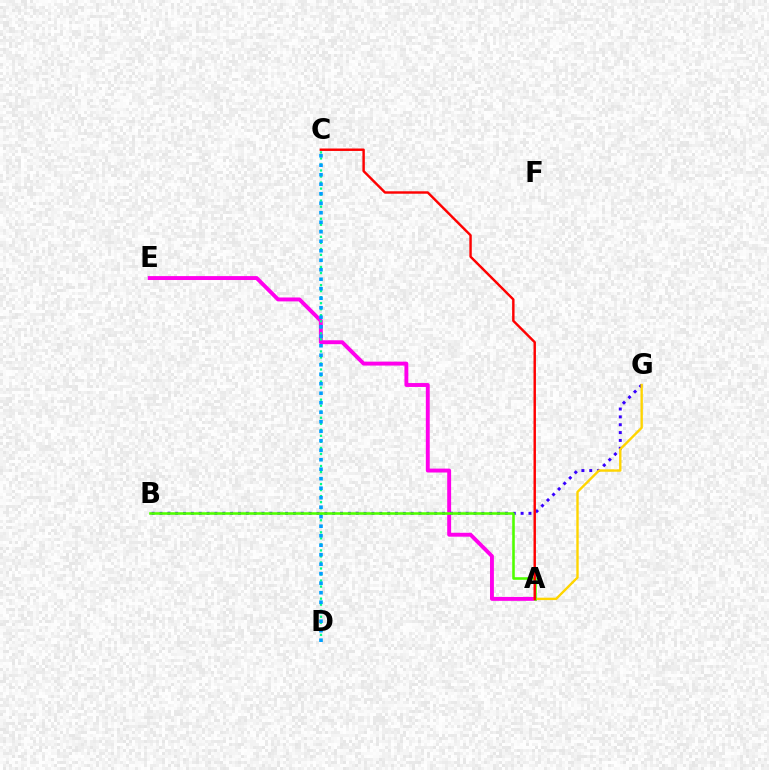{('A', 'E'): [{'color': '#ff00ed', 'line_style': 'solid', 'thickness': 2.81}], ('C', 'D'): [{'color': '#00ff86', 'line_style': 'dotted', 'thickness': 1.64}, {'color': '#009eff', 'line_style': 'dotted', 'thickness': 2.58}], ('B', 'G'): [{'color': '#3700ff', 'line_style': 'dotted', 'thickness': 2.13}], ('A', 'G'): [{'color': '#ffd500', 'line_style': 'solid', 'thickness': 1.71}], ('A', 'B'): [{'color': '#4fff00', 'line_style': 'solid', 'thickness': 1.85}], ('A', 'C'): [{'color': '#ff0000', 'line_style': 'solid', 'thickness': 1.75}]}